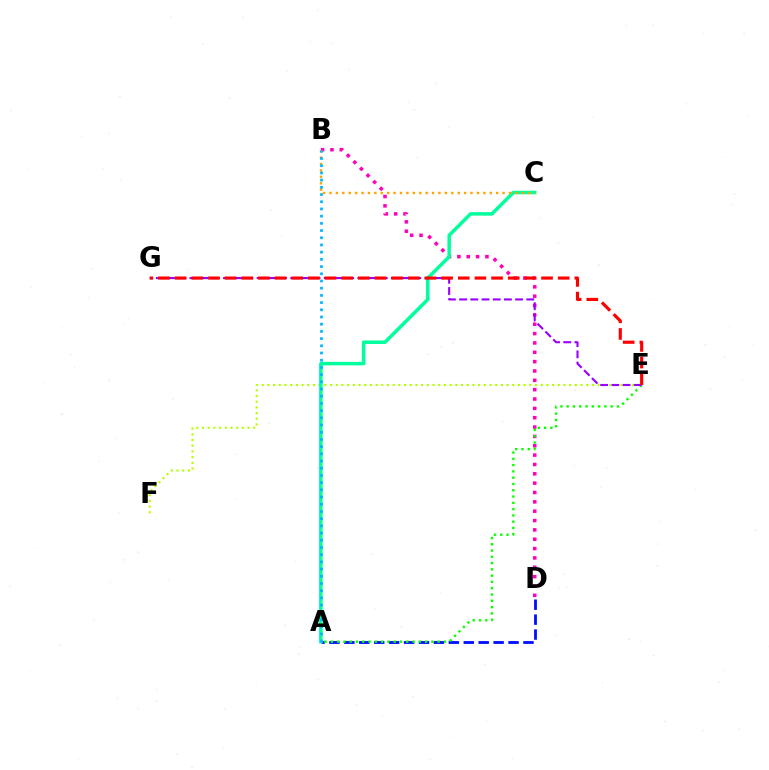{('B', 'D'): [{'color': '#ff00bd', 'line_style': 'dotted', 'thickness': 2.54}], ('A', 'D'): [{'color': '#0010ff', 'line_style': 'dashed', 'thickness': 2.03}], ('E', 'F'): [{'color': '#b3ff00', 'line_style': 'dotted', 'thickness': 1.55}], ('A', 'C'): [{'color': '#00ff9d', 'line_style': 'solid', 'thickness': 2.51}], ('A', 'E'): [{'color': '#08ff00', 'line_style': 'dotted', 'thickness': 1.71}], ('E', 'G'): [{'color': '#9b00ff', 'line_style': 'dashed', 'thickness': 1.52}, {'color': '#ff0000', 'line_style': 'dashed', 'thickness': 2.26}], ('B', 'C'): [{'color': '#ffa500', 'line_style': 'dotted', 'thickness': 1.74}], ('A', 'B'): [{'color': '#00b5ff', 'line_style': 'dotted', 'thickness': 1.96}]}